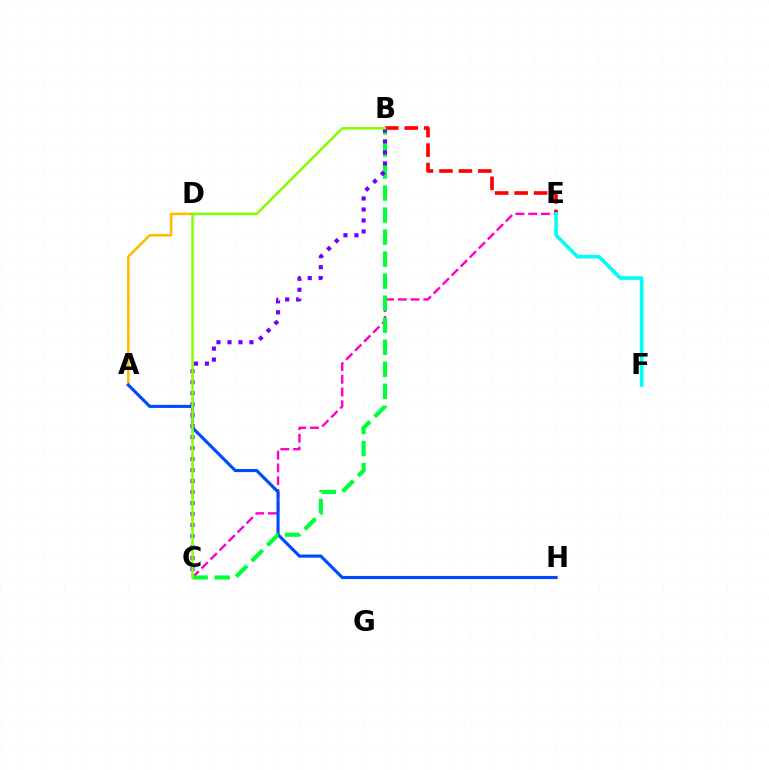{('A', 'D'): [{'color': '#ffbd00', 'line_style': 'solid', 'thickness': 1.87}], ('C', 'E'): [{'color': '#ff00cf', 'line_style': 'dashed', 'thickness': 1.73}], ('B', 'E'): [{'color': '#ff0000', 'line_style': 'dashed', 'thickness': 2.64}], ('A', 'H'): [{'color': '#004bff', 'line_style': 'solid', 'thickness': 2.25}], ('B', 'C'): [{'color': '#00ff39', 'line_style': 'dashed', 'thickness': 2.99}, {'color': '#7200ff', 'line_style': 'dotted', 'thickness': 2.99}, {'color': '#84ff00', 'line_style': 'solid', 'thickness': 1.81}], ('E', 'F'): [{'color': '#00fff6', 'line_style': 'solid', 'thickness': 2.62}]}